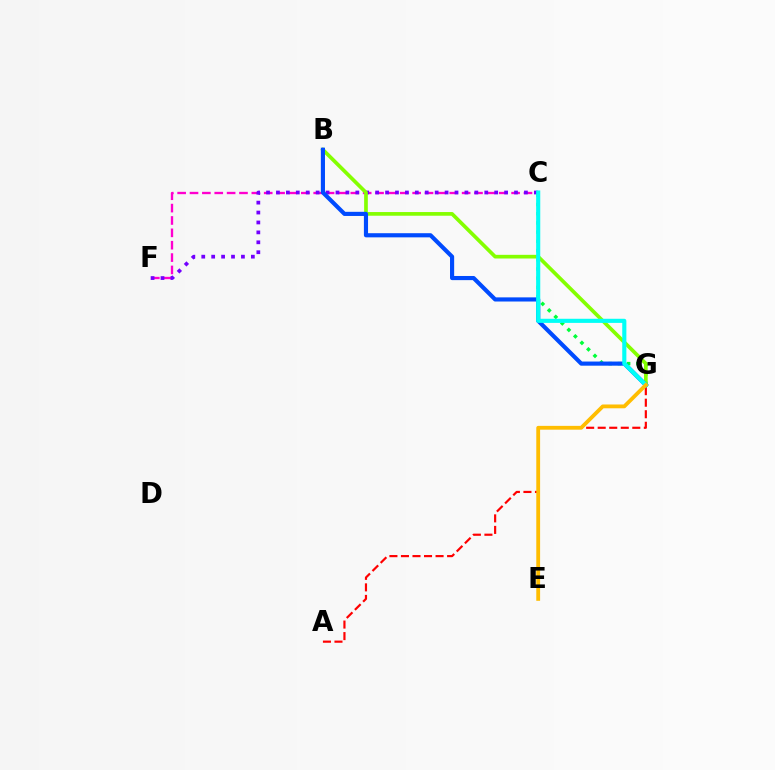{('A', 'G'): [{'color': '#ff0000', 'line_style': 'dashed', 'thickness': 1.57}], ('C', 'F'): [{'color': '#ff00cf', 'line_style': 'dashed', 'thickness': 1.68}, {'color': '#7200ff', 'line_style': 'dotted', 'thickness': 2.69}], ('C', 'G'): [{'color': '#00ff39', 'line_style': 'dotted', 'thickness': 2.5}, {'color': '#00fff6', 'line_style': 'solid', 'thickness': 2.97}], ('B', 'G'): [{'color': '#84ff00', 'line_style': 'solid', 'thickness': 2.65}, {'color': '#004bff', 'line_style': 'solid', 'thickness': 2.98}], ('E', 'G'): [{'color': '#ffbd00', 'line_style': 'solid', 'thickness': 2.74}]}